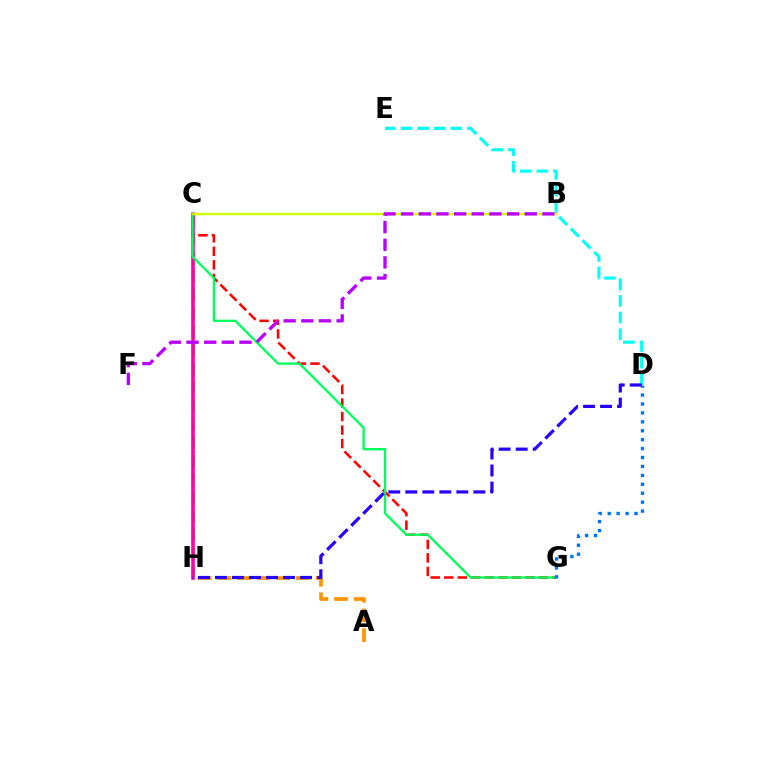{('A', 'H'): [{'color': '#ff9400', 'line_style': 'dashed', 'thickness': 2.68}], ('C', 'H'): [{'color': '#3dff00', 'line_style': 'dashed', 'thickness': 2.51}, {'color': '#ff00ac', 'line_style': 'solid', 'thickness': 2.56}], ('D', 'E'): [{'color': '#00fff6', 'line_style': 'dashed', 'thickness': 2.26}], ('C', 'G'): [{'color': '#ff0000', 'line_style': 'dashed', 'thickness': 1.84}, {'color': '#00ff5c', 'line_style': 'solid', 'thickness': 1.66}], ('D', 'G'): [{'color': '#0074ff', 'line_style': 'dotted', 'thickness': 2.42}], ('B', 'C'): [{'color': '#d1ff00', 'line_style': 'solid', 'thickness': 1.72}], ('B', 'F'): [{'color': '#b900ff', 'line_style': 'dashed', 'thickness': 2.4}], ('D', 'H'): [{'color': '#2500ff', 'line_style': 'dashed', 'thickness': 2.31}]}